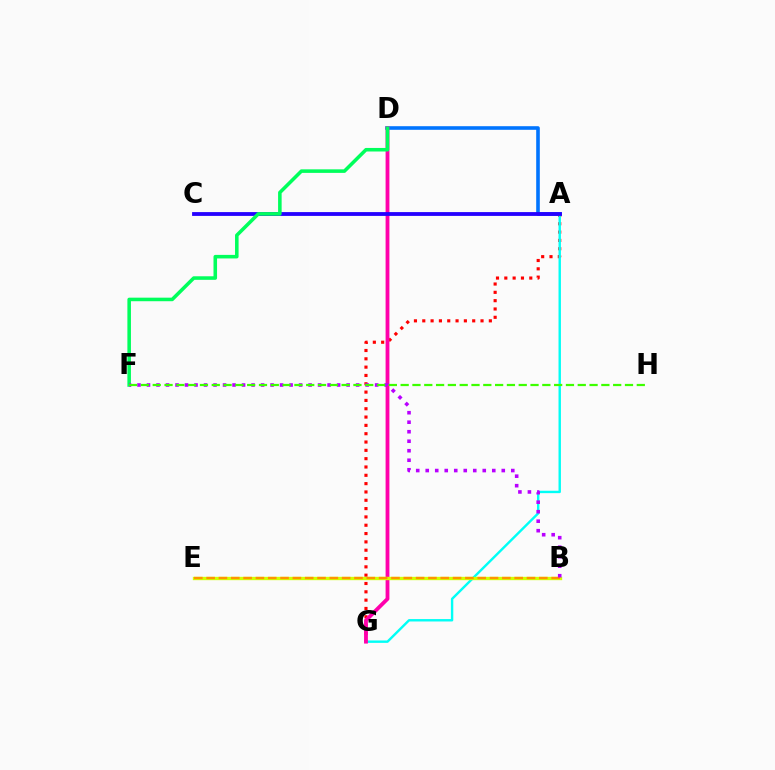{('A', 'D'): [{'color': '#0074ff', 'line_style': 'solid', 'thickness': 2.59}], ('A', 'G'): [{'color': '#ff0000', 'line_style': 'dotted', 'thickness': 2.26}, {'color': '#00fff6', 'line_style': 'solid', 'thickness': 1.73}], ('D', 'G'): [{'color': '#ff00ac', 'line_style': 'solid', 'thickness': 2.74}], ('A', 'C'): [{'color': '#2500ff', 'line_style': 'solid', 'thickness': 2.74}], ('B', 'E'): [{'color': '#d1ff00', 'line_style': 'solid', 'thickness': 2.4}, {'color': '#ff9400', 'line_style': 'dashed', 'thickness': 1.67}], ('D', 'F'): [{'color': '#00ff5c', 'line_style': 'solid', 'thickness': 2.56}], ('B', 'F'): [{'color': '#b900ff', 'line_style': 'dotted', 'thickness': 2.58}], ('F', 'H'): [{'color': '#3dff00', 'line_style': 'dashed', 'thickness': 1.6}]}